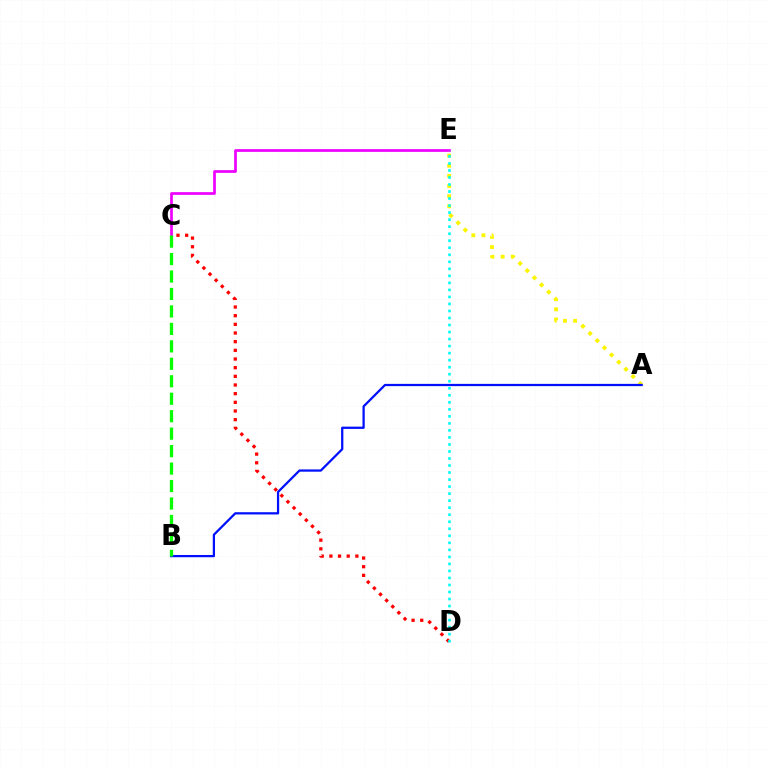{('C', 'E'): [{'color': '#ee00ff', 'line_style': 'solid', 'thickness': 1.95}], ('A', 'E'): [{'color': '#fcf500', 'line_style': 'dotted', 'thickness': 2.76}], ('A', 'B'): [{'color': '#0010ff', 'line_style': 'solid', 'thickness': 1.62}], ('C', 'D'): [{'color': '#ff0000', 'line_style': 'dotted', 'thickness': 2.35}], ('D', 'E'): [{'color': '#00fff6', 'line_style': 'dotted', 'thickness': 1.91}], ('B', 'C'): [{'color': '#08ff00', 'line_style': 'dashed', 'thickness': 2.37}]}